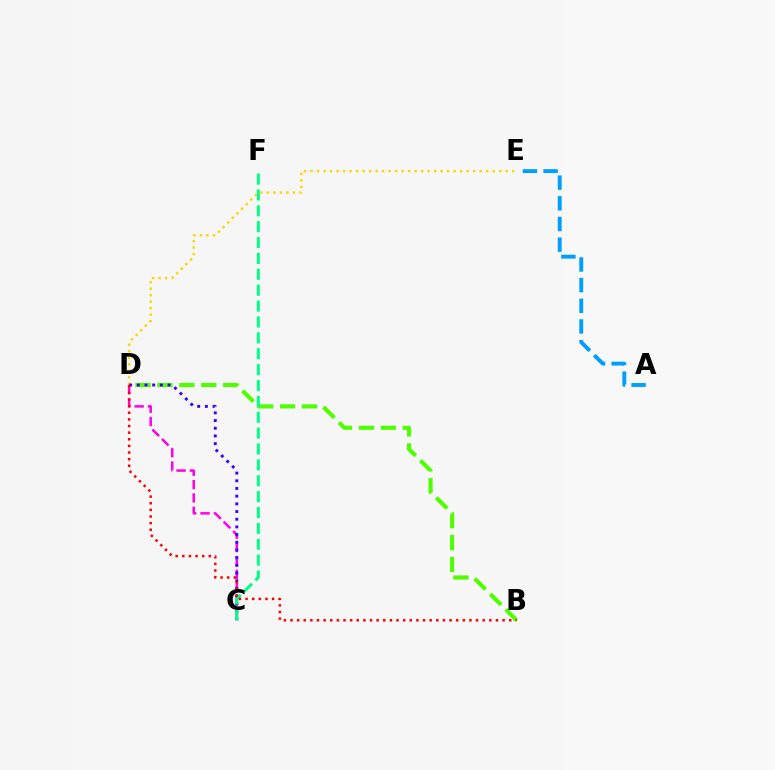{('C', 'D'): [{'color': '#ff00ed', 'line_style': 'dashed', 'thickness': 1.81}, {'color': '#3700ff', 'line_style': 'dotted', 'thickness': 2.09}], ('D', 'E'): [{'color': '#ffd500', 'line_style': 'dotted', 'thickness': 1.77}], ('B', 'D'): [{'color': '#4fff00', 'line_style': 'dashed', 'thickness': 2.98}, {'color': '#ff0000', 'line_style': 'dotted', 'thickness': 1.8}], ('C', 'F'): [{'color': '#00ff86', 'line_style': 'dashed', 'thickness': 2.16}], ('A', 'E'): [{'color': '#009eff', 'line_style': 'dashed', 'thickness': 2.81}]}